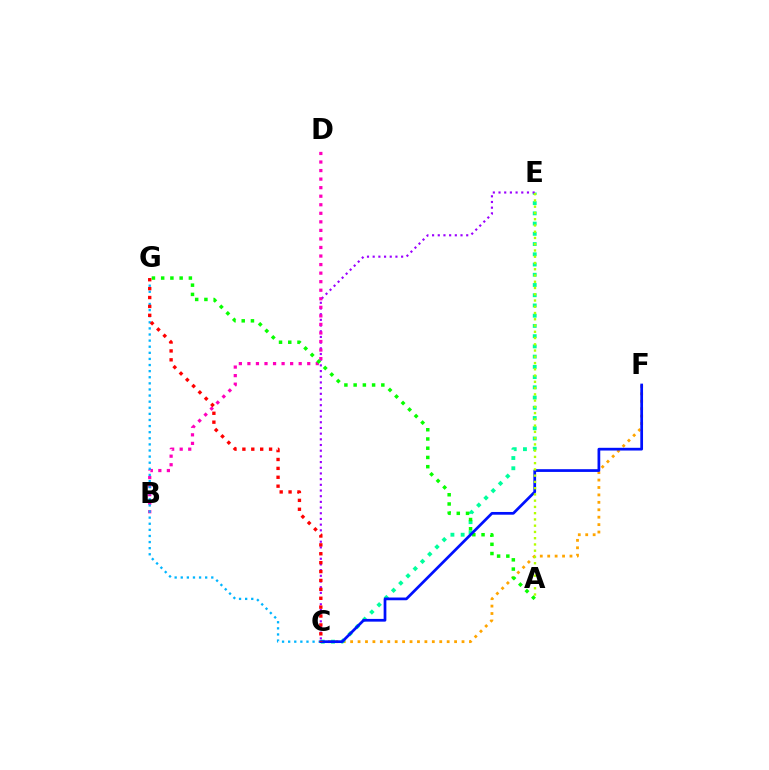{('C', 'F'): [{'color': '#ffa500', 'line_style': 'dotted', 'thickness': 2.02}, {'color': '#0010ff', 'line_style': 'solid', 'thickness': 1.96}], ('C', 'E'): [{'color': '#00ff9d', 'line_style': 'dotted', 'thickness': 2.78}, {'color': '#9b00ff', 'line_style': 'dotted', 'thickness': 1.55}], ('B', 'D'): [{'color': '#ff00bd', 'line_style': 'dotted', 'thickness': 2.32}], ('A', 'G'): [{'color': '#08ff00', 'line_style': 'dotted', 'thickness': 2.51}], ('C', 'G'): [{'color': '#00b5ff', 'line_style': 'dotted', 'thickness': 1.66}, {'color': '#ff0000', 'line_style': 'dotted', 'thickness': 2.42}], ('A', 'E'): [{'color': '#b3ff00', 'line_style': 'dotted', 'thickness': 1.7}]}